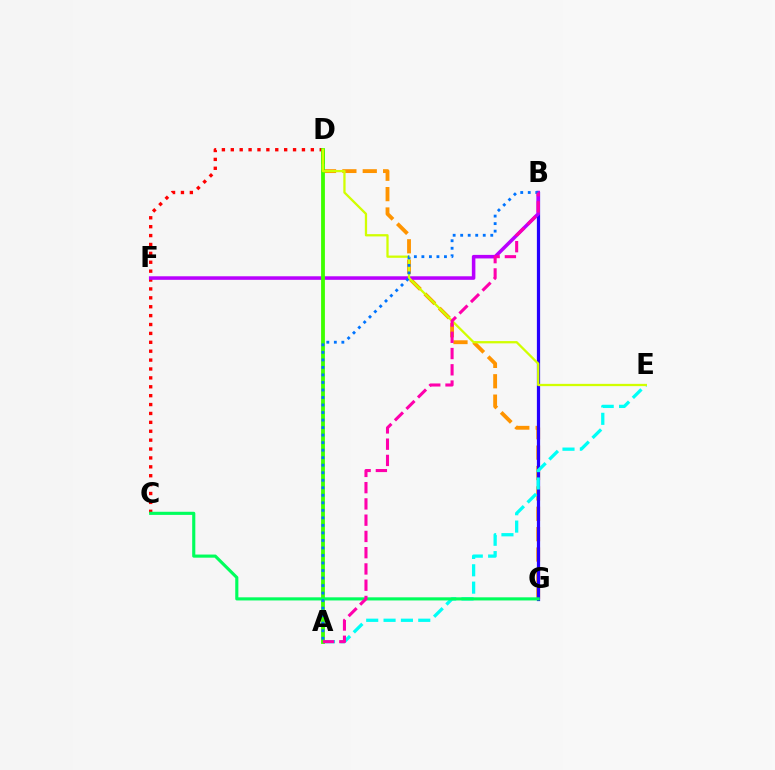{('D', 'G'): [{'color': '#ff9400', 'line_style': 'dashed', 'thickness': 2.77}], ('B', 'G'): [{'color': '#2500ff', 'line_style': 'solid', 'thickness': 2.32}], ('C', 'D'): [{'color': '#ff0000', 'line_style': 'dotted', 'thickness': 2.42}], ('B', 'F'): [{'color': '#b900ff', 'line_style': 'solid', 'thickness': 2.55}], ('A', 'E'): [{'color': '#00fff6', 'line_style': 'dashed', 'thickness': 2.36}], ('A', 'D'): [{'color': '#3dff00', 'line_style': 'solid', 'thickness': 2.75}], ('D', 'E'): [{'color': '#d1ff00', 'line_style': 'solid', 'thickness': 1.64}], ('C', 'G'): [{'color': '#00ff5c', 'line_style': 'solid', 'thickness': 2.25}], ('A', 'B'): [{'color': '#0074ff', 'line_style': 'dotted', 'thickness': 2.04}, {'color': '#ff00ac', 'line_style': 'dashed', 'thickness': 2.21}]}